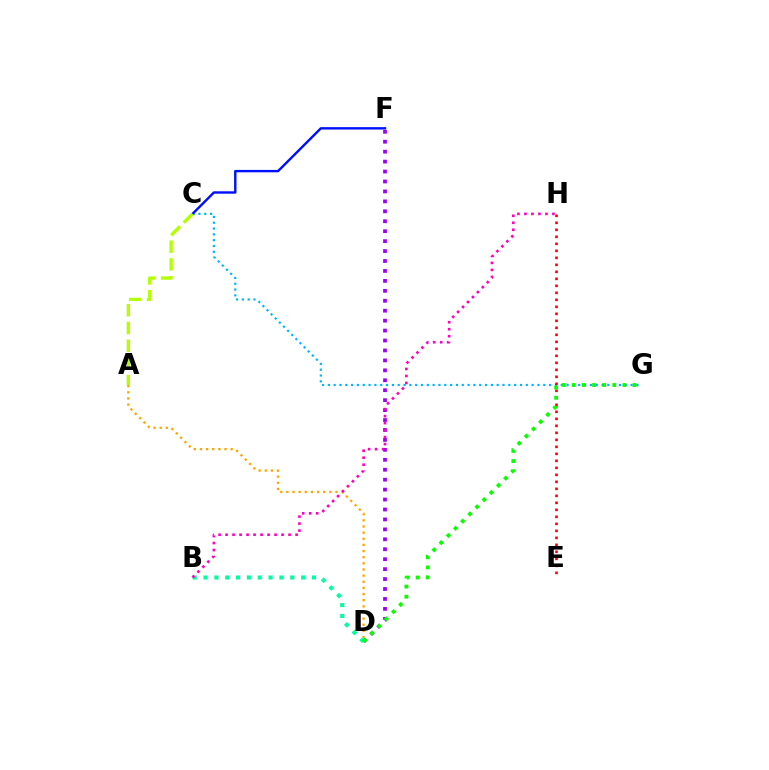{('A', 'D'): [{'color': '#ffa500', 'line_style': 'dotted', 'thickness': 1.67}], ('C', 'G'): [{'color': '#00b5ff', 'line_style': 'dotted', 'thickness': 1.58}], ('E', 'H'): [{'color': '#ff0000', 'line_style': 'dotted', 'thickness': 1.9}], ('C', 'F'): [{'color': '#0010ff', 'line_style': 'solid', 'thickness': 1.73}], ('A', 'C'): [{'color': '#b3ff00', 'line_style': 'dashed', 'thickness': 2.41}], ('D', 'F'): [{'color': '#9b00ff', 'line_style': 'dotted', 'thickness': 2.7}], ('B', 'D'): [{'color': '#00ff9d', 'line_style': 'dotted', 'thickness': 2.95}], ('B', 'H'): [{'color': '#ff00bd', 'line_style': 'dotted', 'thickness': 1.9}], ('D', 'G'): [{'color': '#08ff00', 'line_style': 'dotted', 'thickness': 2.75}]}